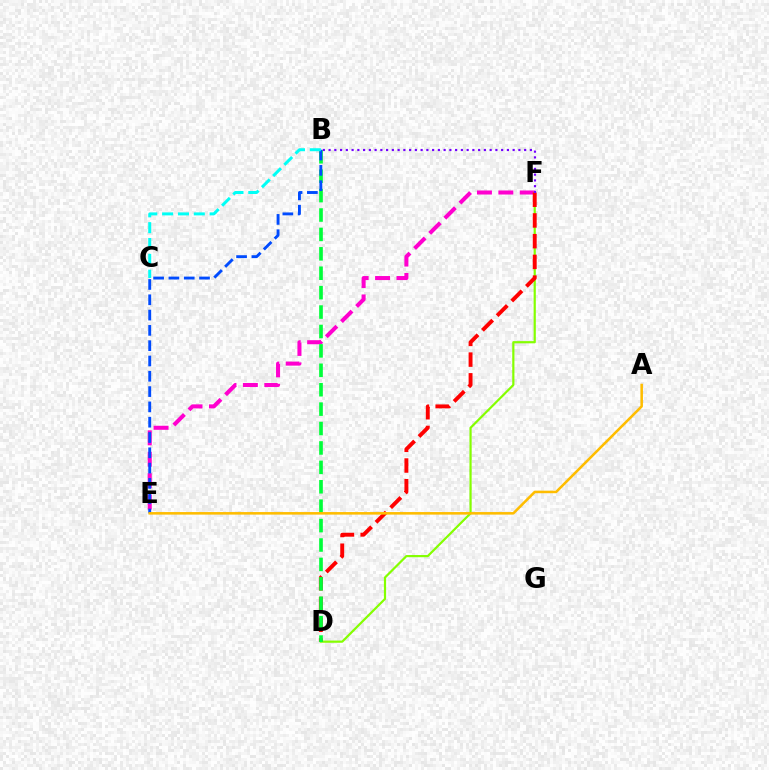{('E', 'F'): [{'color': '#ff00cf', 'line_style': 'dashed', 'thickness': 2.91}], ('D', 'F'): [{'color': '#84ff00', 'line_style': 'solid', 'thickness': 1.58}, {'color': '#ff0000', 'line_style': 'dashed', 'thickness': 2.81}], ('B', 'D'): [{'color': '#00ff39', 'line_style': 'dashed', 'thickness': 2.64}], ('B', 'E'): [{'color': '#004bff', 'line_style': 'dashed', 'thickness': 2.08}], ('A', 'E'): [{'color': '#ffbd00', 'line_style': 'solid', 'thickness': 1.84}], ('B', 'C'): [{'color': '#00fff6', 'line_style': 'dashed', 'thickness': 2.15}], ('B', 'F'): [{'color': '#7200ff', 'line_style': 'dotted', 'thickness': 1.56}]}